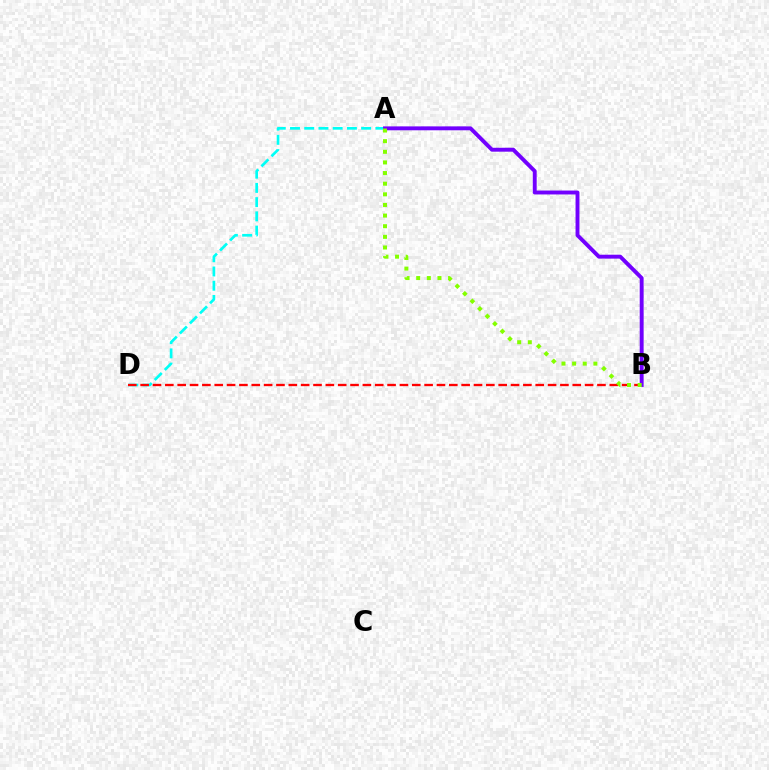{('A', 'D'): [{'color': '#00fff6', 'line_style': 'dashed', 'thickness': 1.93}], ('B', 'D'): [{'color': '#ff0000', 'line_style': 'dashed', 'thickness': 1.68}], ('A', 'B'): [{'color': '#7200ff', 'line_style': 'solid', 'thickness': 2.81}, {'color': '#84ff00', 'line_style': 'dotted', 'thickness': 2.89}]}